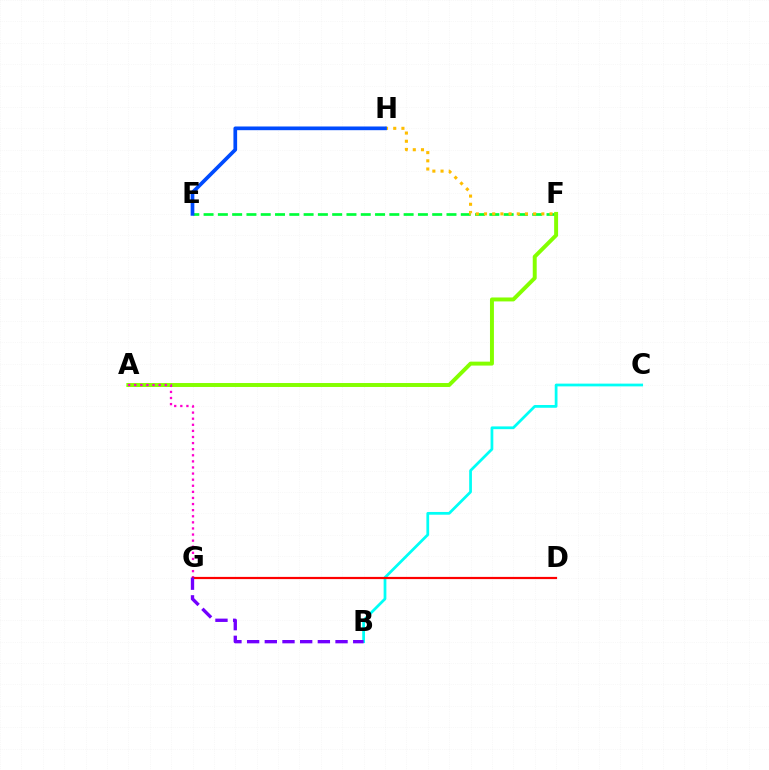{('E', 'F'): [{'color': '#00ff39', 'line_style': 'dashed', 'thickness': 1.94}], ('F', 'H'): [{'color': '#ffbd00', 'line_style': 'dotted', 'thickness': 2.23}], ('A', 'F'): [{'color': '#84ff00', 'line_style': 'solid', 'thickness': 2.84}], ('E', 'H'): [{'color': '#004bff', 'line_style': 'solid', 'thickness': 2.66}], ('B', 'C'): [{'color': '#00fff6', 'line_style': 'solid', 'thickness': 1.98}], ('A', 'G'): [{'color': '#ff00cf', 'line_style': 'dotted', 'thickness': 1.66}], ('D', 'G'): [{'color': '#ff0000', 'line_style': 'solid', 'thickness': 1.58}], ('B', 'G'): [{'color': '#7200ff', 'line_style': 'dashed', 'thickness': 2.4}]}